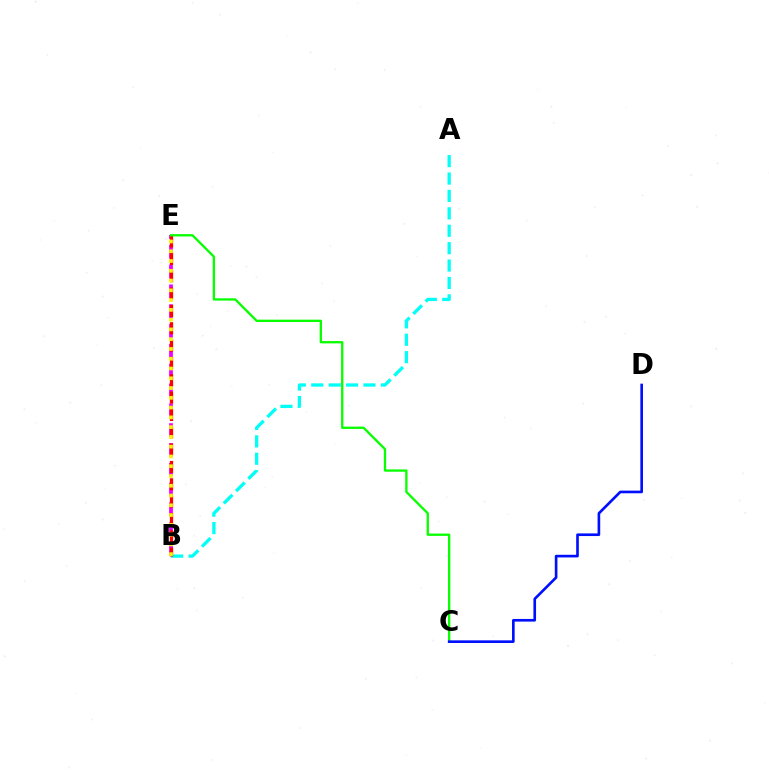{('A', 'B'): [{'color': '#00fff6', 'line_style': 'dashed', 'thickness': 2.36}], ('B', 'E'): [{'color': '#ee00ff', 'line_style': 'dashed', 'thickness': 2.69}, {'color': '#ff0000', 'line_style': 'dashed', 'thickness': 2.36}, {'color': '#fcf500', 'line_style': 'dotted', 'thickness': 2.65}], ('C', 'E'): [{'color': '#08ff00', 'line_style': 'solid', 'thickness': 1.67}], ('C', 'D'): [{'color': '#0010ff', 'line_style': 'solid', 'thickness': 1.91}]}